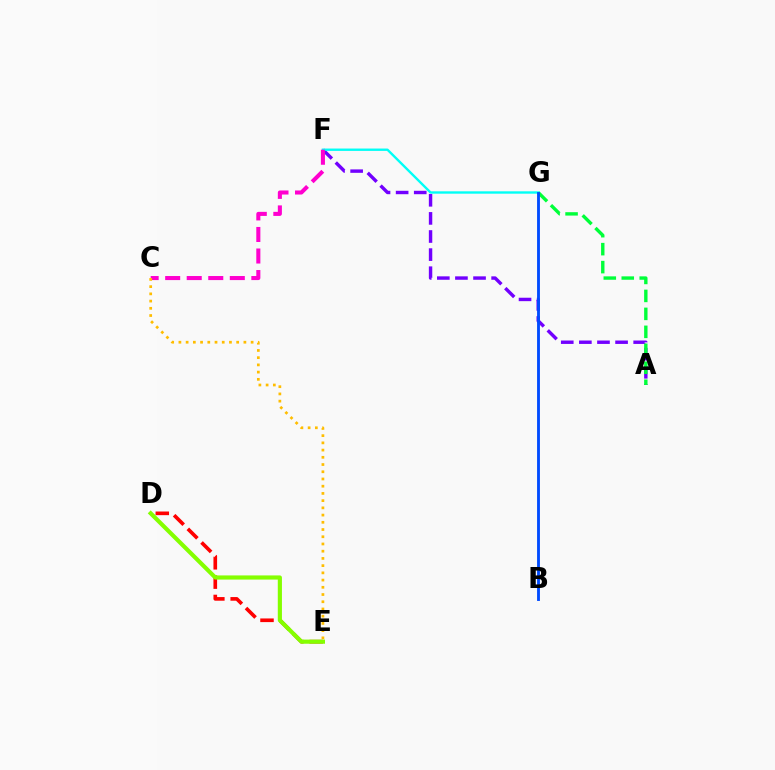{('D', 'E'): [{'color': '#ff0000', 'line_style': 'dashed', 'thickness': 2.63}, {'color': '#84ff00', 'line_style': 'solid', 'thickness': 2.99}], ('A', 'F'): [{'color': '#7200ff', 'line_style': 'dashed', 'thickness': 2.46}], ('A', 'G'): [{'color': '#00ff39', 'line_style': 'dashed', 'thickness': 2.44}], ('F', 'G'): [{'color': '#00fff6', 'line_style': 'solid', 'thickness': 1.7}], ('B', 'G'): [{'color': '#004bff', 'line_style': 'solid', 'thickness': 2.06}], ('C', 'F'): [{'color': '#ff00cf', 'line_style': 'dashed', 'thickness': 2.93}], ('C', 'E'): [{'color': '#ffbd00', 'line_style': 'dotted', 'thickness': 1.96}]}